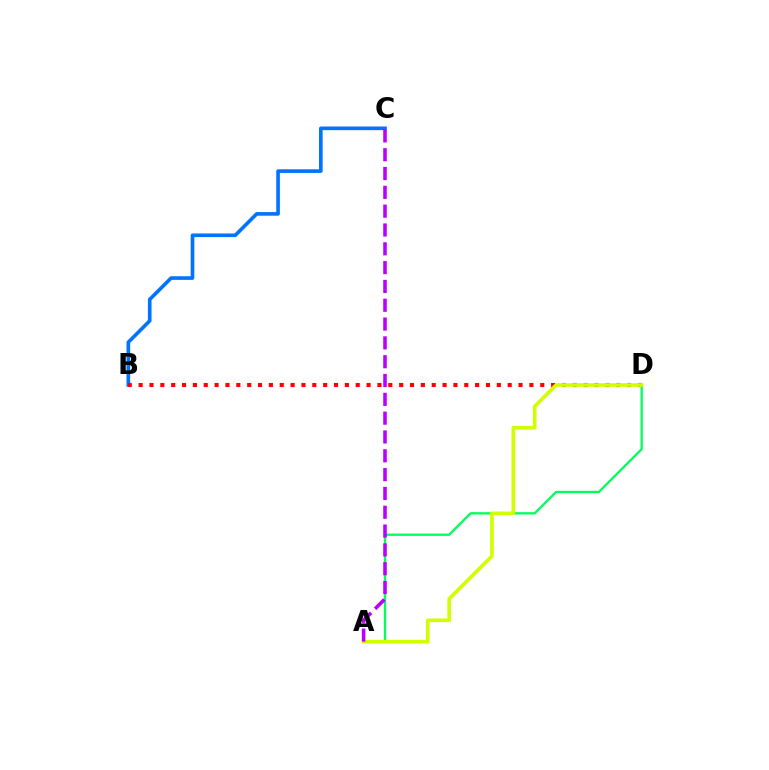{('B', 'C'): [{'color': '#0074ff', 'line_style': 'solid', 'thickness': 2.62}], ('B', 'D'): [{'color': '#ff0000', 'line_style': 'dotted', 'thickness': 2.95}], ('A', 'D'): [{'color': '#00ff5c', 'line_style': 'solid', 'thickness': 1.66}, {'color': '#d1ff00', 'line_style': 'solid', 'thickness': 2.62}], ('A', 'C'): [{'color': '#b900ff', 'line_style': 'dashed', 'thickness': 2.56}]}